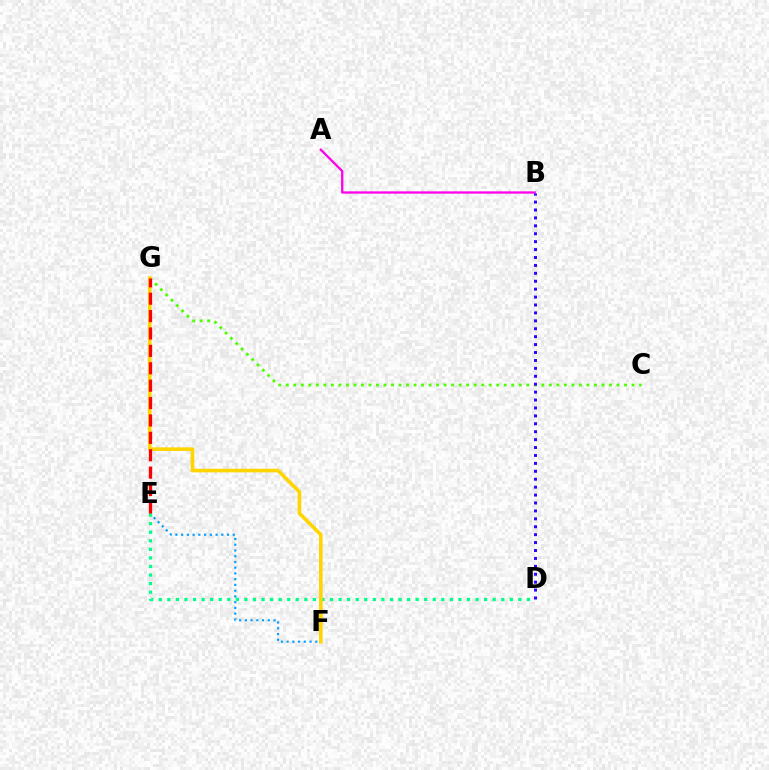{('E', 'F'): [{'color': '#009eff', 'line_style': 'dotted', 'thickness': 1.56}], ('C', 'G'): [{'color': '#4fff00', 'line_style': 'dotted', 'thickness': 2.04}], ('A', 'B'): [{'color': '#ff00ed', 'line_style': 'solid', 'thickness': 1.65}], ('D', 'E'): [{'color': '#00ff86', 'line_style': 'dotted', 'thickness': 2.33}], ('F', 'G'): [{'color': '#ffd500', 'line_style': 'solid', 'thickness': 2.61}], ('E', 'G'): [{'color': '#ff0000', 'line_style': 'dashed', 'thickness': 2.36}], ('B', 'D'): [{'color': '#3700ff', 'line_style': 'dotted', 'thickness': 2.15}]}